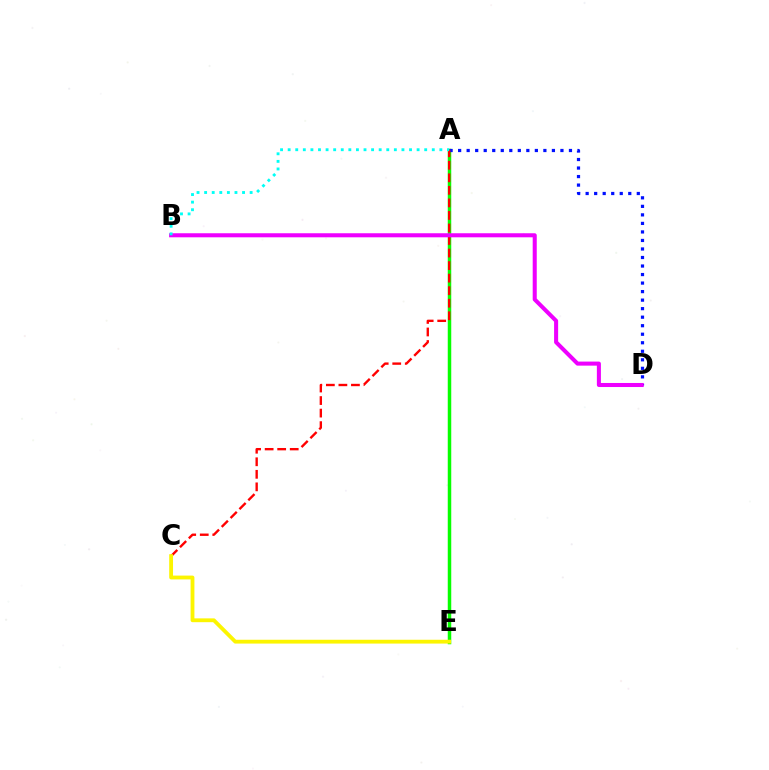{('A', 'E'): [{'color': '#08ff00', 'line_style': 'solid', 'thickness': 2.52}], ('A', 'D'): [{'color': '#0010ff', 'line_style': 'dotted', 'thickness': 2.32}], ('A', 'C'): [{'color': '#ff0000', 'line_style': 'dashed', 'thickness': 1.7}], ('C', 'E'): [{'color': '#fcf500', 'line_style': 'solid', 'thickness': 2.75}], ('B', 'D'): [{'color': '#ee00ff', 'line_style': 'solid', 'thickness': 2.92}], ('A', 'B'): [{'color': '#00fff6', 'line_style': 'dotted', 'thickness': 2.06}]}